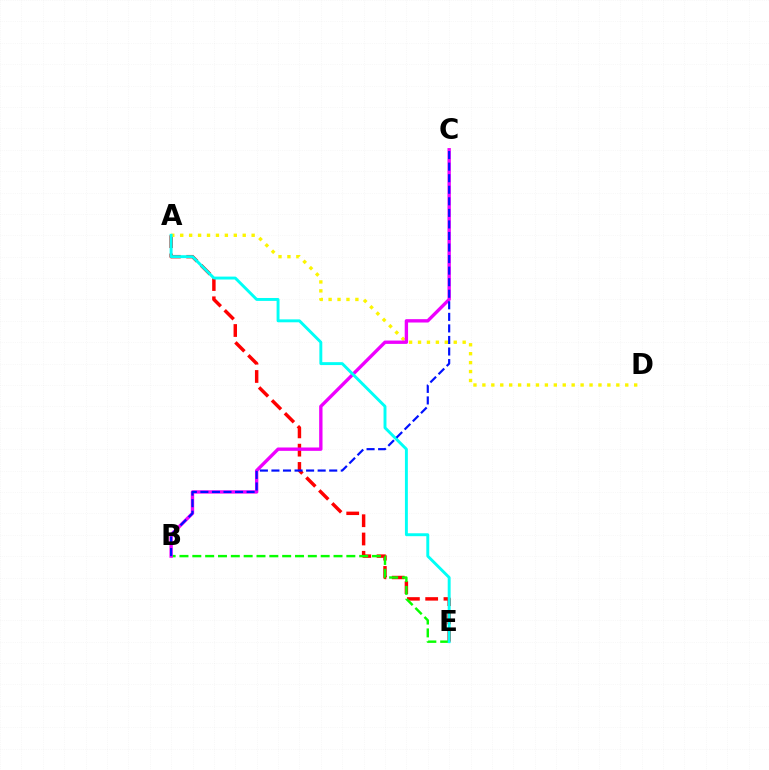{('A', 'E'): [{'color': '#ff0000', 'line_style': 'dashed', 'thickness': 2.48}, {'color': '#00fff6', 'line_style': 'solid', 'thickness': 2.1}], ('B', 'E'): [{'color': '#08ff00', 'line_style': 'dashed', 'thickness': 1.74}], ('A', 'D'): [{'color': '#fcf500', 'line_style': 'dotted', 'thickness': 2.43}], ('B', 'C'): [{'color': '#ee00ff', 'line_style': 'solid', 'thickness': 2.41}, {'color': '#0010ff', 'line_style': 'dashed', 'thickness': 1.57}]}